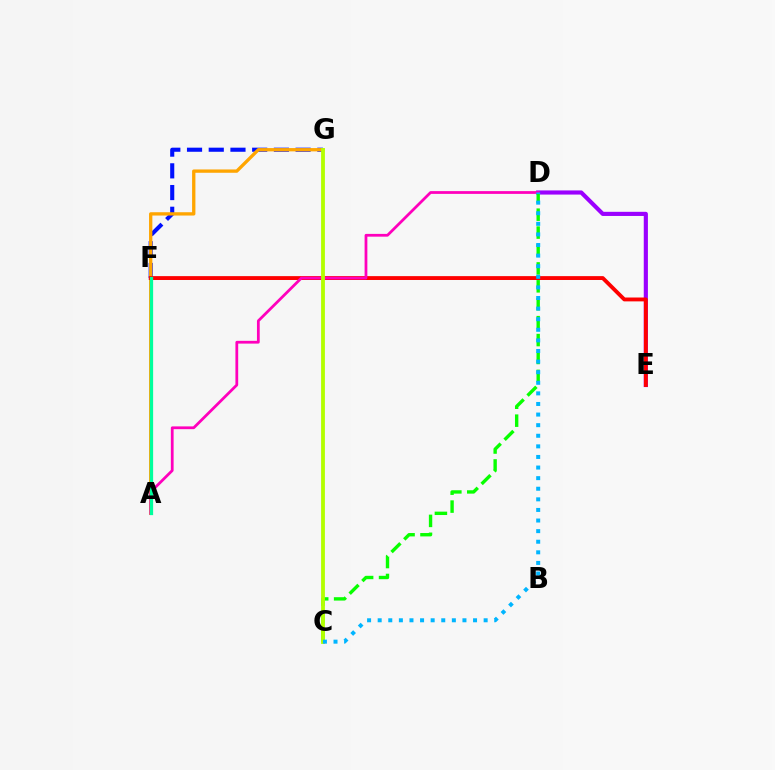{('D', 'E'): [{'color': '#9b00ff', 'line_style': 'solid', 'thickness': 2.98}], ('F', 'G'): [{'color': '#0010ff', 'line_style': 'dashed', 'thickness': 2.95}], ('C', 'D'): [{'color': '#08ff00', 'line_style': 'dashed', 'thickness': 2.43}, {'color': '#00b5ff', 'line_style': 'dotted', 'thickness': 2.88}], ('A', 'G'): [{'color': '#ffa500', 'line_style': 'solid', 'thickness': 2.38}], ('E', 'F'): [{'color': '#ff0000', 'line_style': 'solid', 'thickness': 2.78}], ('A', 'D'): [{'color': '#ff00bd', 'line_style': 'solid', 'thickness': 1.99}], ('A', 'F'): [{'color': '#00ff9d', 'line_style': 'solid', 'thickness': 2.34}], ('C', 'G'): [{'color': '#b3ff00', 'line_style': 'solid', 'thickness': 2.75}]}